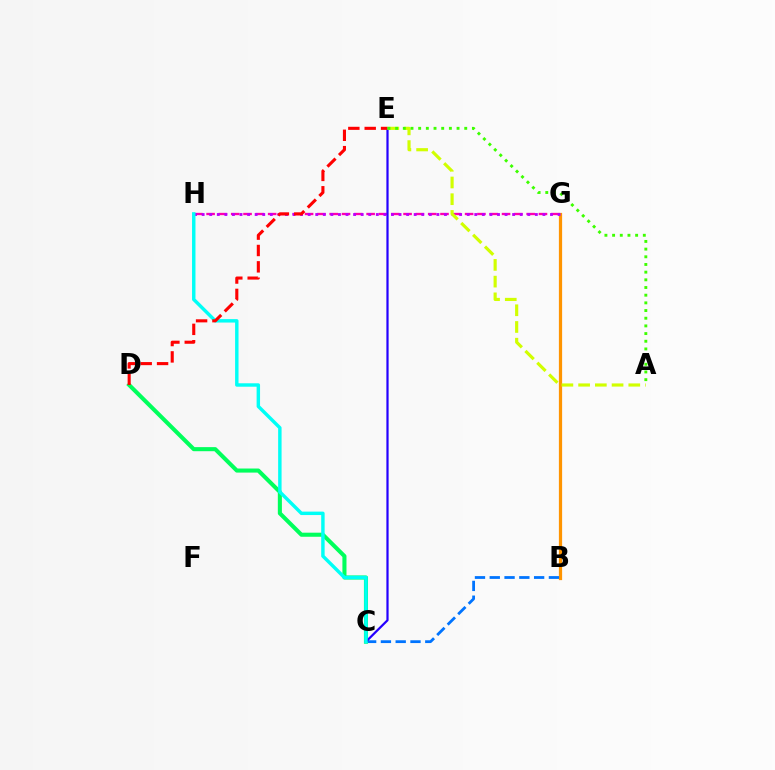{('B', 'G'): [{'color': '#ff9400', 'line_style': 'solid', 'thickness': 2.33}], ('G', 'H'): [{'color': '#ff00ac', 'line_style': 'dashed', 'thickness': 1.67}, {'color': '#b900ff', 'line_style': 'dotted', 'thickness': 2.06}], ('B', 'C'): [{'color': '#0074ff', 'line_style': 'dashed', 'thickness': 2.01}], ('C', 'D'): [{'color': '#00ff5c', 'line_style': 'solid', 'thickness': 2.93}], ('C', 'E'): [{'color': '#2500ff', 'line_style': 'solid', 'thickness': 1.6}], ('C', 'H'): [{'color': '#00fff6', 'line_style': 'solid', 'thickness': 2.47}], ('D', 'E'): [{'color': '#ff0000', 'line_style': 'dashed', 'thickness': 2.22}], ('A', 'E'): [{'color': '#d1ff00', 'line_style': 'dashed', 'thickness': 2.27}, {'color': '#3dff00', 'line_style': 'dotted', 'thickness': 2.09}]}